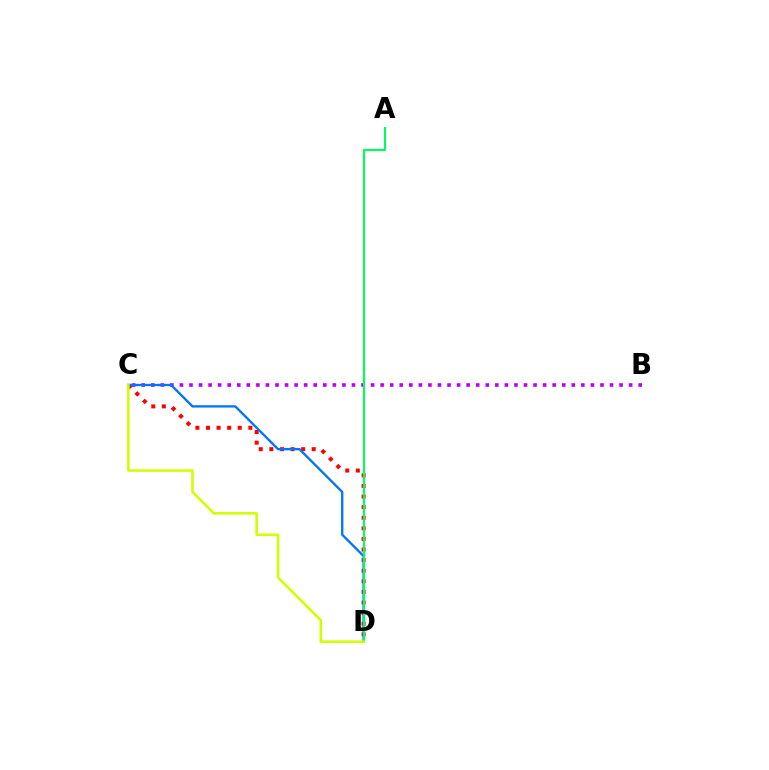{('B', 'C'): [{'color': '#b900ff', 'line_style': 'dotted', 'thickness': 2.6}], ('C', 'D'): [{'color': '#ff0000', 'line_style': 'dotted', 'thickness': 2.88}, {'color': '#0074ff', 'line_style': 'solid', 'thickness': 1.68}, {'color': '#d1ff00', 'line_style': 'solid', 'thickness': 1.85}], ('A', 'D'): [{'color': '#00ff5c', 'line_style': 'solid', 'thickness': 1.55}]}